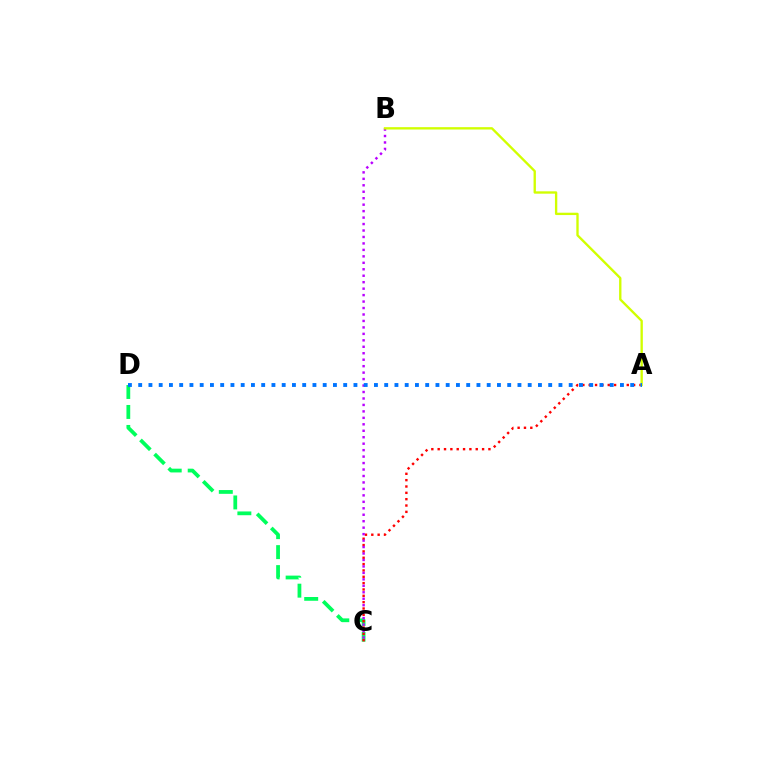{('C', 'D'): [{'color': '#00ff5c', 'line_style': 'dashed', 'thickness': 2.71}], ('A', 'C'): [{'color': '#ff0000', 'line_style': 'dotted', 'thickness': 1.72}], ('B', 'C'): [{'color': '#b900ff', 'line_style': 'dotted', 'thickness': 1.76}], ('A', 'B'): [{'color': '#d1ff00', 'line_style': 'solid', 'thickness': 1.69}], ('A', 'D'): [{'color': '#0074ff', 'line_style': 'dotted', 'thickness': 2.78}]}